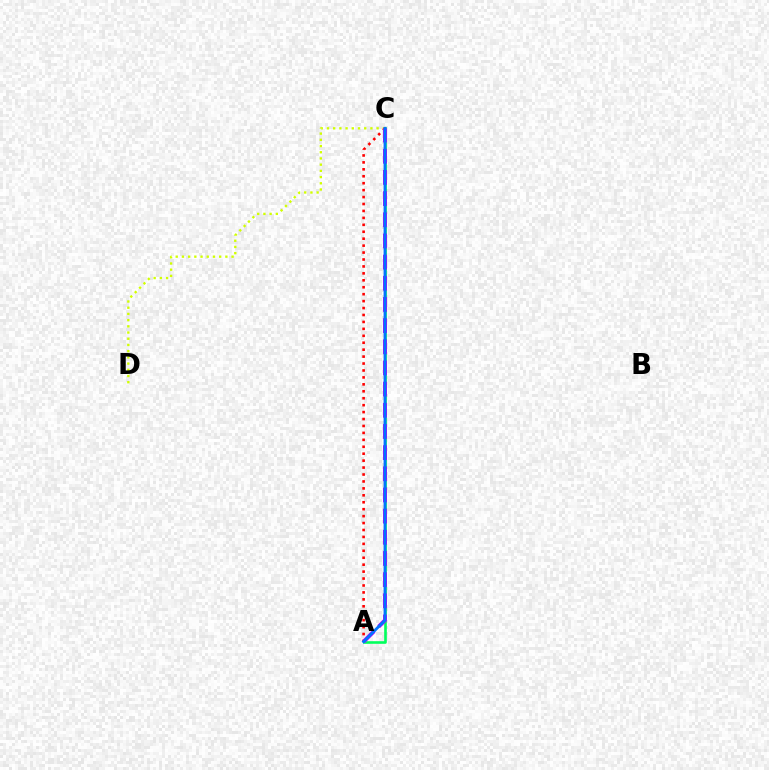{('A', 'C'): [{'color': '#00ff5c', 'line_style': 'solid', 'thickness': 1.89}, {'color': '#ff0000', 'line_style': 'dotted', 'thickness': 1.88}, {'color': '#b900ff', 'line_style': 'dashed', 'thickness': 2.88}, {'color': '#0074ff', 'line_style': 'solid', 'thickness': 2.04}], ('C', 'D'): [{'color': '#d1ff00', 'line_style': 'dotted', 'thickness': 1.69}]}